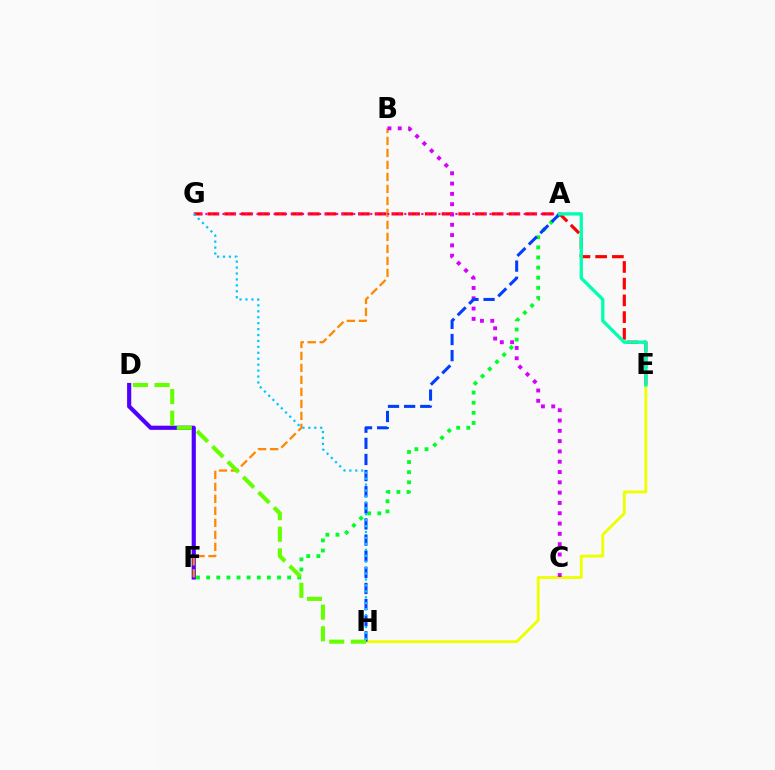{('D', 'F'): [{'color': '#4f00ff', 'line_style': 'solid', 'thickness': 2.99}], ('A', 'F'): [{'color': '#00ff27', 'line_style': 'dotted', 'thickness': 2.75}], ('E', 'G'): [{'color': '#ff0000', 'line_style': 'dashed', 'thickness': 2.27}], ('B', 'F'): [{'color': '#ff8800', 'line_style': 'dashed', 'thickness': 1.63}], ('E', 'H'): [{'color': '#eeff00', 'line_style': 'solid', 'thickness': 2.05}], ('B', 'C'): [{'color': '#d600ff', 'line_style': 'dotted', 'thickness': 2.8}], ('A', 'H'): [{'color': '#003fff', 'line_style': 'dashed', 'thickness': 2.19}], ('A', 'G'): [{'color': '#ff00a0', 'line_style': 'dotted', 'thickness': 1.54}], ('A', 'E'): [{'color': '#00ffaf', 'line_style': 'solid', 'thickness': 2.39}], ('G', 'H'): [{'color': '#00c7ff', 'line_style': 'dotted', 'thickness': 1.61}], ('D', 'H'): [{'color': '#66ff00', 'line_style': 'dashed', 'thickness': 2.94}]}